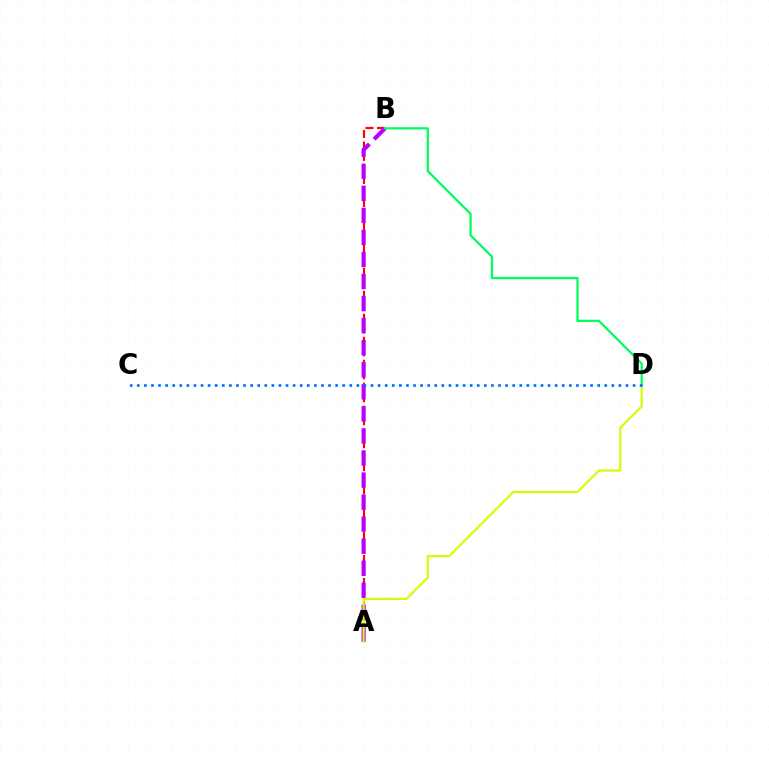{('A', 'B'): [{'color': '#ff0000', 'line_style': 'dashed', 'thickness': 1.56}, {'color': '#b900ff', 'line_style': 'dashed', 'thickness': 3.0}], ('A', 'D'): [{'color': '#d1ff00', 'line_style': 'solid', 'thickness': 1.57}], ('B', 'D'): [{'color': '#00ff5c', 'line_style': 'solid', 'thickness': 1.63}], ('C', 'D'): [{'color': '#0074ff', 'line_style': 'dotted', 'thickness': 1.92}]}